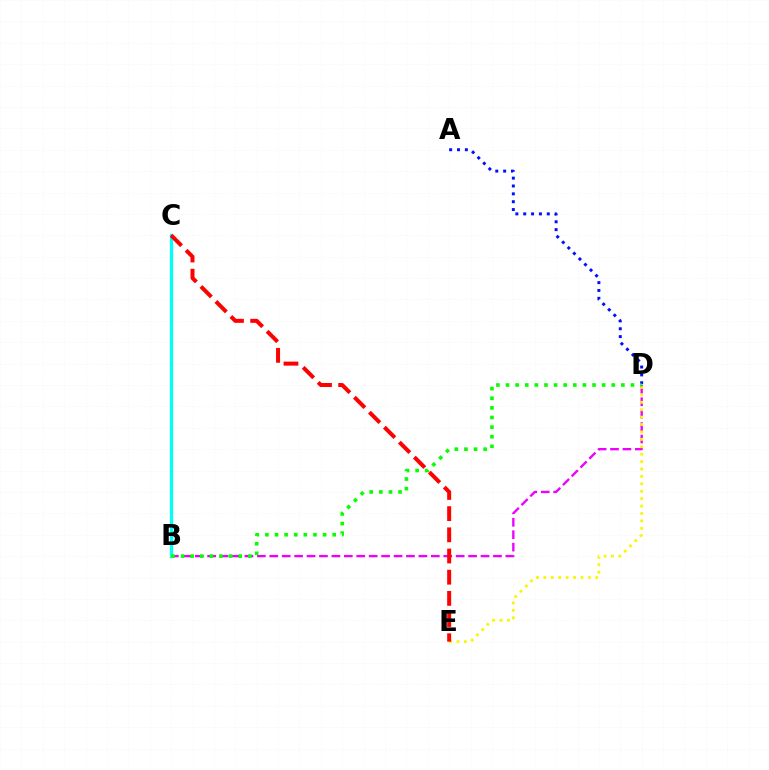{('B', 'D'): [{'color': '#ee00ff', 'line_style': 'dashed', 'thickness': 1.69}, {'color': '#08ff00', 'line_style': 'dotted', 'thickness': 2.61}], ('D', 'E'): [{'color': '#fcf500', 'line_style': 'dotted', 'thickness': 2.01}], ('B', 'C'): [{'color': '#00fff6', 'line_style': 'solid', 'thickness': 2.35}], ('A', 'D'): [{'color': '#0010ff', 'line_style': 'dotted', 'thickness': 2.13}], ('C', 'E'): [{'color': '#ff0000', 'line_style': 'dashed', 'thickness': 2.88}]}